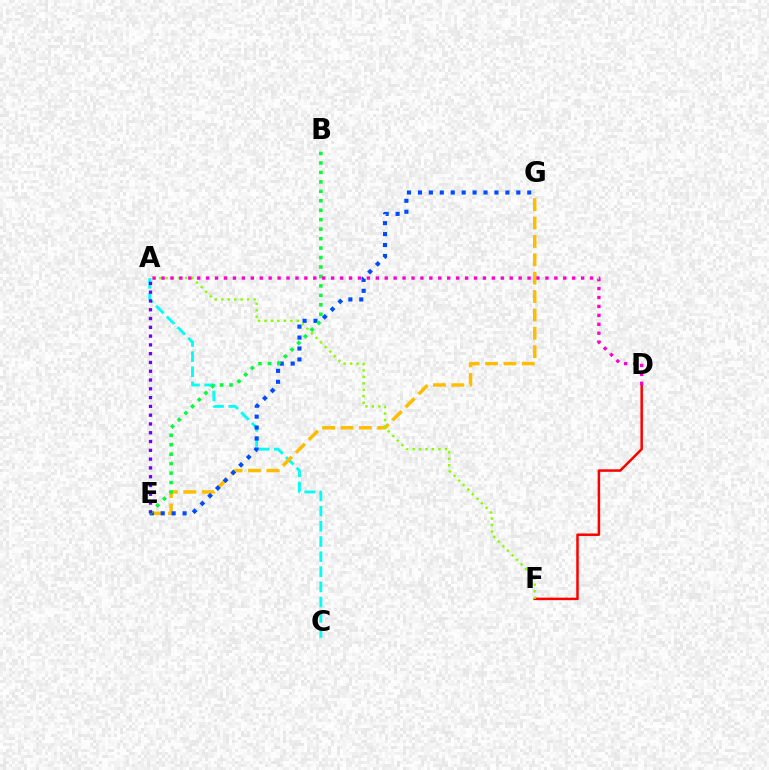{('D', 'F'): [{'color': '#ff0000', 'line_style': 'solid', 'thickness': 1.81}], ('A', 'C'): [{'color': '#00fff6', 'line_style': 'dashed', 'thickness': 2.06}], ('E', 'G'): [{'color': '#ffbd00', 'line_style': 'dashed', 'thickness': 2.5}, {'color': '#004bff', 'line_style': 'dotted', 'thickness': 2.97}], ('B', 'E'): [{'color': '#00ff39', 'line_style': 'dotted', 'thickness': 2.57}], ('A', 'E'): [{'color': '#7200ff', 'line_style': 'dotted', 'thickness': 2.39}], ('A', 'F'): [{'color': '#84ff00', 'line_style': 'dotted', 'thickness': 1.75}], ('A', 'D'): [{'color': '#ff00cf', 'line_style': 'dotted', 'thickness': 2.43}]}